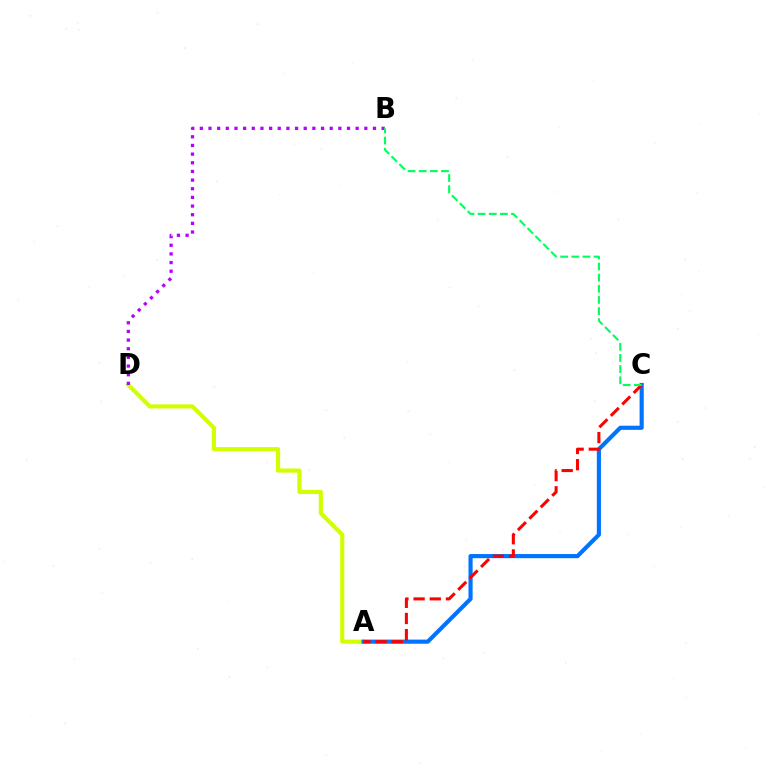{('A', 'D'): [{'color': '#d1ff00', 'line_style': 'solid', 'thickness': 2.97}], ('A', 'C'): [{'color': '#0074ff', 'line_style': 'solid', 'thickness': 2.99}, {'color': '#ff0000', 'line_style': 'dashed', 'thickness': 2.2}], ('B', 'D'): [{'color': '#b900ff', 'line_style': 'dotted', 'thickness': 2.35}], ('B', 'C'): [{'color': '#00ff5c', 'line_style': 'dashed', 'thickness': 1.51}]}